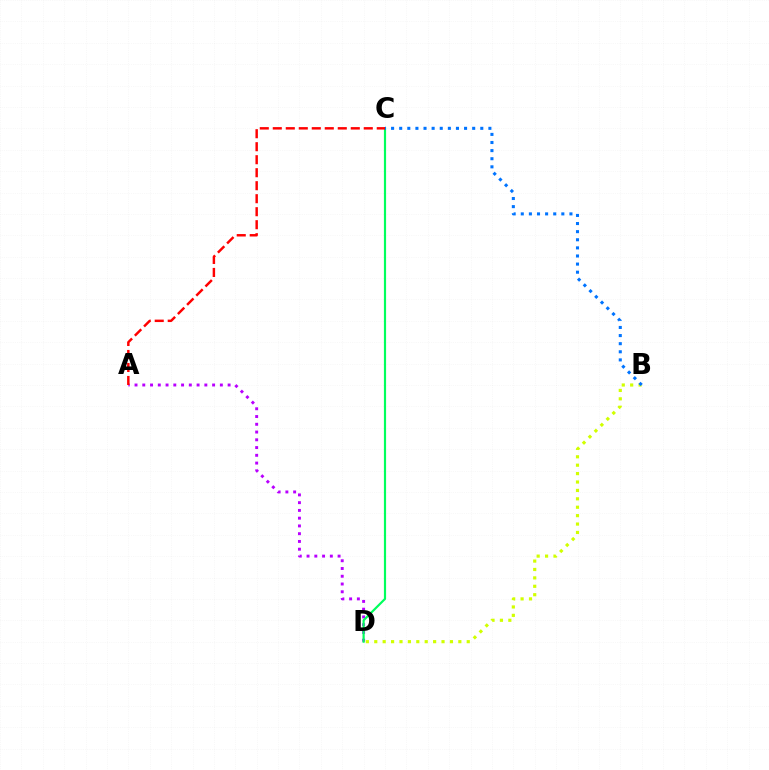{('A', 'D'): [{'color': '#b900ff', 'line_style': 'dotted', 'thickness': 2.11}], ('C', 'D'): [{'color': '#00ff5c', 'line_style': 'solid', 'thickness': 1.57}], ('B', 'D'): [{'color': '#d1ff00', 'line_style': 'dotted', 'thickness': 2.28}], ('A', 'C'): [{'color': '#ff0000', 'line_style': 'dashed', 'thickness': 1.77}], ('B', 'C'): [{'color': '#0074ff', 'line_style': 'dotted', 'thickness': 2.2}]}